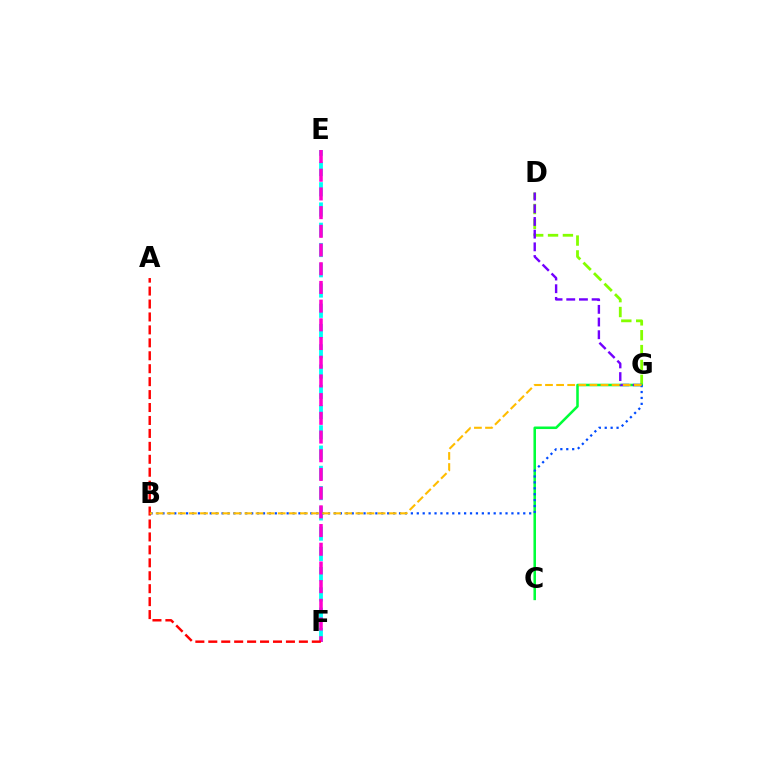{('D', 'G'): [{'color': '#84ff00', 'line_style': 'dashed', 'thickness': 2.02}, {'color': '#7200ff', 'line_style': 'dashed', 'thickness': 1.72}], ('C', 'G'): [{'color': '#00ff39', 'line_style': 'solid', 'thickness': 1.83}], ('E', 'F'): [{'color': '#00fff6', 'line_style': 'dashed', 'thickness': 2.75}, {'color': '#ff00cf', 'line_style': 'dashed', 'thickness': 2.54}], ('B', 'G'): [{'color': '#004bff', 'line_style': 'dotted', 'thickness': 1.61}, {'color': '#ffbd00', 'line_style': 'dashed', 'thickness': 1.51}], ('A', 'F'): [{'color': '#ff0000', 'line_style': 'dashed', 'thickness': 1.76}]}